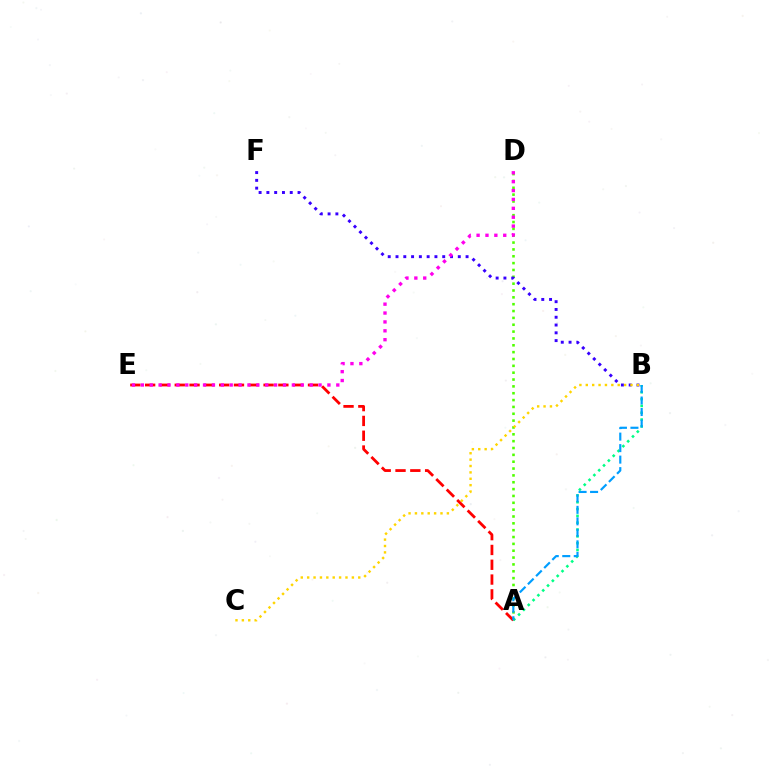{('A', 'D'): [{'color': '#4fff00', 'line_style': 'dotted', 'thickness': 1.86}], ('A', 'B'): [{'color': '#00ff86', 'line_style': 'dotted', 'thickness': 1.85}, {'color': '#009eff', 'line_style': 'dashed', 'thickness': 1.56}], ('B', 'F'): [{'color': '#3700ff', 'line_style': 'dotted', 'thickness': 2.12}], ('A', 'E'): [{'color': '#ff0000', 'line_style': 'dashed', 'thickness': 2.01}], ('D', 'E'): [{'color': '#ff00ed', 'line_style': 'dotted', 'thickness': 2.41}], ('B', 'C'): [{'color': '#ffd500', 'line_style': 'dotted', 'thickness': 1.74}]}